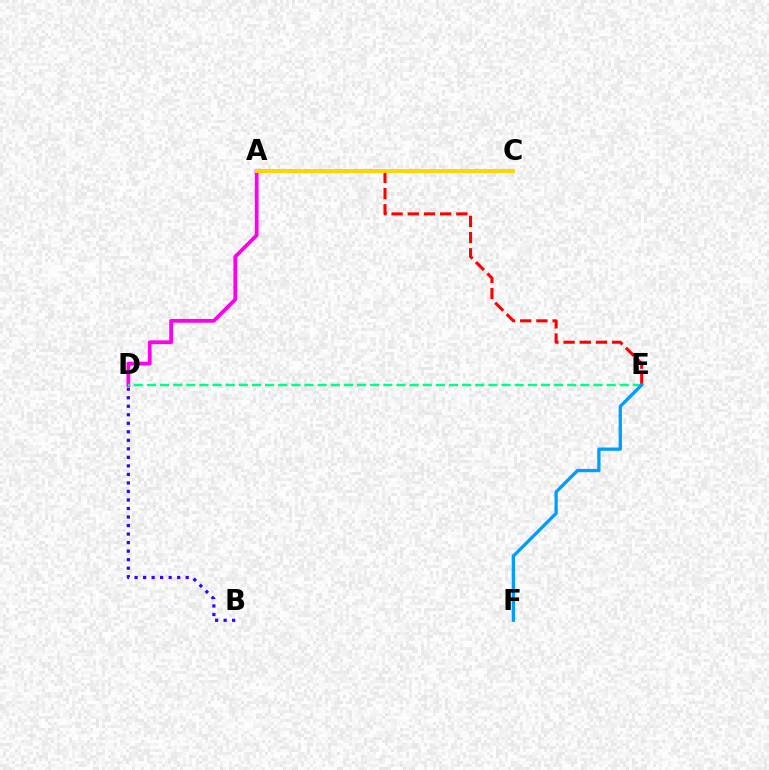{('A', 'D'): [{'color': '#ff00ed', 'line_style': 'solid', 'thickness': 2.72}], ('D', 'E'): [{'color': '#00ff86', 'line_style': 'dashed', 'thickness': 1.78}], ('A', 'E'): [{'color': '#ff0000', 'line_style': 'dashed', 'thickness': 2.2}], ('E', 'F'): [{'color': '#009eff', 'line_style': 'solid', 'thickness': 2.37}], ('A', 'C'): [{'color': '#4fff00', 'line_style': 'solid', 'thickness': 1.51}, {'color': '#ffd500', 'line_style': 'solid', 'thickness': 2.8}], ('B', 'D'): [{'color': '#3700ff', 'line_style': 'dotted', 'thickness': 2.32}]}